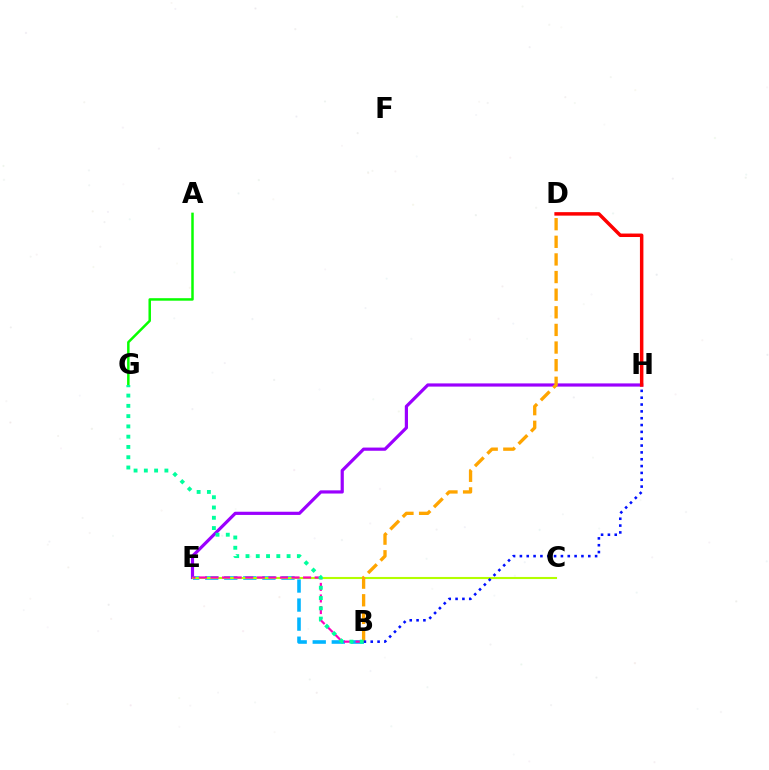{('E', 'H'): [{'color': '#9b00ff', 'line_style': 'solid', 'thickness': 2.3}], ('B', 'E'): [{'color': '#00b5ff', 'line_style': 'dashed', 'thickness': 2.59}, {'color': '#ff00bd', 'line_style': 'dashed', 'thickness': 1.57}], ('C', 'E'): [{'color': '#b3ff00', 'line_style': 'solid', 'thickness': 1.51}], ('B', 'D'): [{'color': '#ffa500', 'line_style': 'dashed', 'thickness': 2.39}], ('A', 'G'): [{'color': '#08ff00', 'line_style': 'solid', 'thickness': 1.8}], ('B', 'H'): [{'color': '#0010ff', 'line_style': 'dotted', 'thickness': 1.86}], ('D', 'H'): [{'color': '#ff0000', 'line_style': 'solid', 'thickness': 2.5}], ('B', 'G'): [{'color': '#00ff9d', 'line_style': 'dotted', 'thickness': 2.79}]}